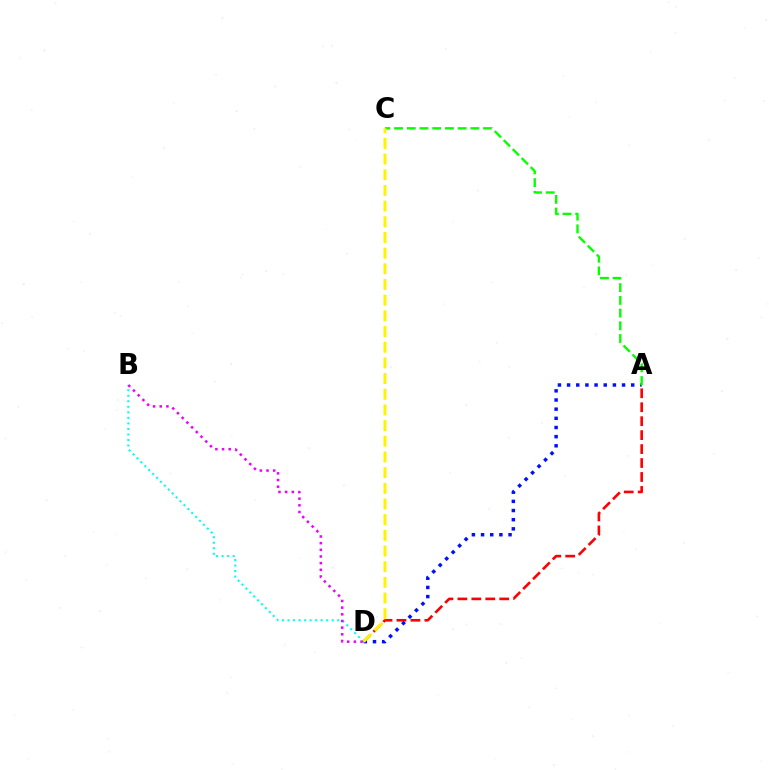{('A', 'D'): [{'color': '#ff0000', 'line_style': 'dashed', 'thickness': 1.9}, {'color': '#0010ff', 'line_style': 'dotted', 'thickness': 2.49}], ('B', 'D'): [{'color': '#00fff6', 'line_style': 'dotted', 'thickness': 1.5}, {'color': '#ee00ff', 'line_style': 'dotted', 'thickness': 1.81}], ('A', 'C'): [{'color': '#08ff00', 'line_style': 'dashed', 'thickness': 1.73}], ('C', 'D'): [{'color': '#fcf500', 'line_style': 'dashed', 'thickness': 2.13}]}